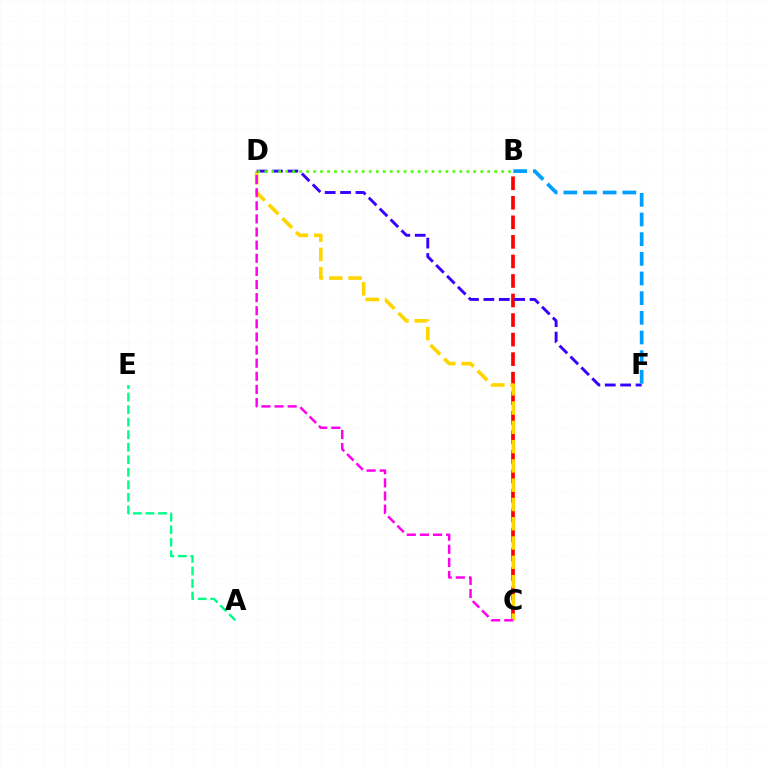{('B', 'C'): [{'color': '#ff0000', 'line_style': 'dashed', 'thickness': 2.65}], ('A', 'E'): [{'color': '#00ff86', 'line_style': 'dashed', 'thickness': 1.7}], ('C', 'D'): [{'color': '#ffd500', 'line_style': 'dashed', 'thickness': 2.62}, {'color': '#ff00ed', 'line_style': 'dashed', 'thickness': 1.78}], ('D', 'F'): [{'color': '#3700ff', 'line_style': 'dashed', 'thickness': 2.09}], ('B', 'D'): [{'color': '#4fff00', 'line_style': 'dotted', 'thickness': 1.89}], ('B', 'F'): [{'color': '#009eff', 'line_style': 'dashed', 'thickness': 2.67}]}